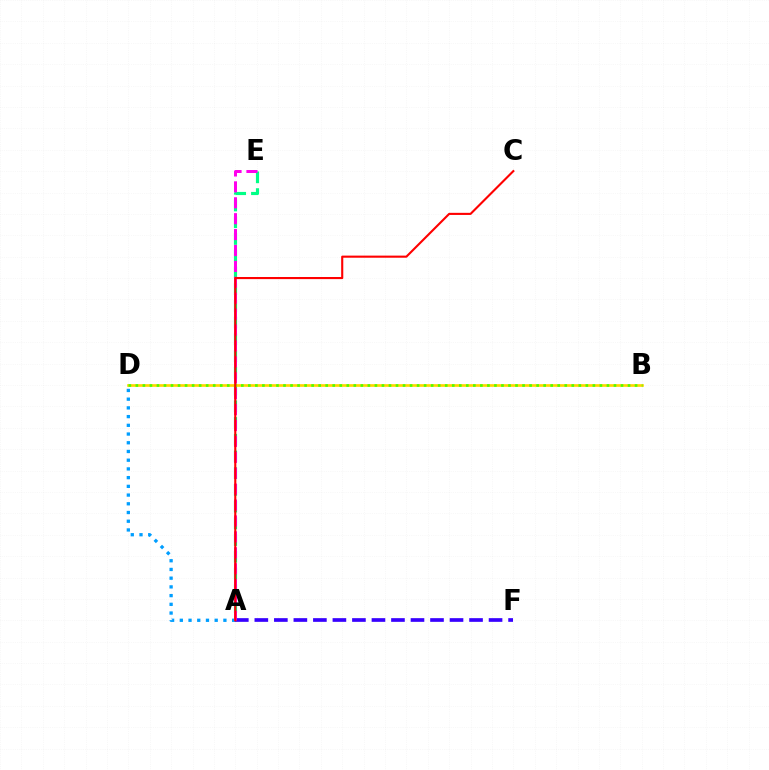{('A', 'E'): [{'color': '#00ff86', 'line_style': 'dashed', 'thickness': 2.27}, {'color': '#ff00ed', 'line_style': 'dashed', 'thickness': 2.16}], ('B', 'D'): [{'color': '#ffd500', 'line_style': 'solid', 'thickness': 1.92}, {'color': '#4fff00', 'line_style': 'dotted', 'thickness': 1.91}], ('A', 'D'): [{'color': '#009eff', 'line_style': 'dotted', 'thickness': 2.37}], ('A', 'F'): [{'color': '#3700ff', 'line_style': 'dashed', 'thickness': 2.65}], ('A', 'C'): [{'color': '#ff0000', 'line_style': 'solid', 'thickness': 1.52}]}